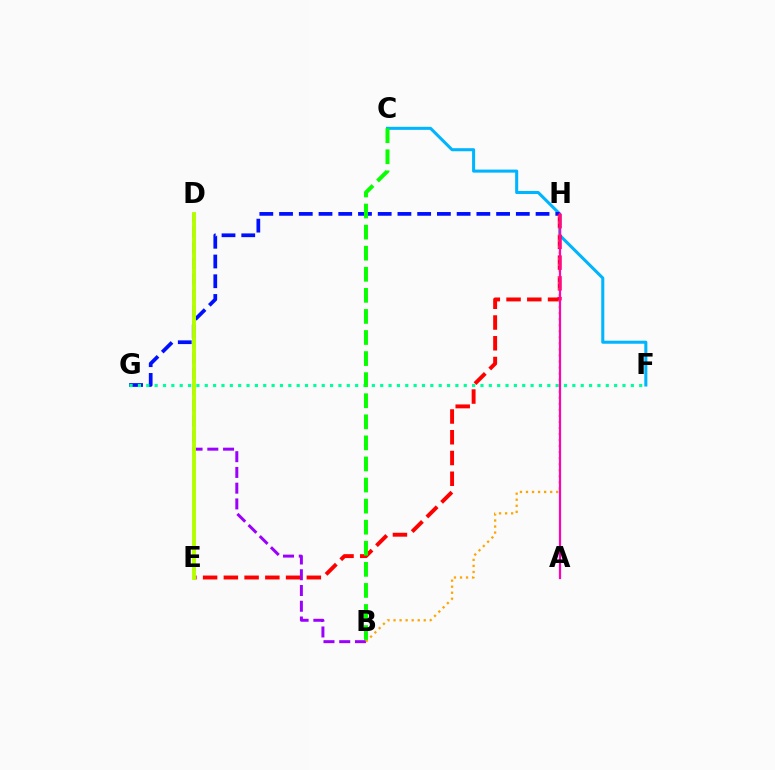{('B', 'D'): [{'color': '#9b00ff', 'line_style': 'dashed', 'thickness': 2.14}], ('C', 'F'): [{'color': '#00b5ff', 'line_style': 'solid', 'thickness': 2.2}], ('G', 'H'): [{'color': '#0010ff', 'line_style': 'dashed', 'thickness': 2.68}], ('F', 'G'): [{'color': '#00ff9d', 'line_style': 'dotted', 'thickness': 2.27}], ('E', 'H'): [{'color': '#ff0000', 'line_style': 'dashed', 'thickness': 2.82}], ('D', 'E'): [{'color': '#b3ff00', 'line_style': 'solid', 'thickness': 2.81}], ('B', 'H'): [{'color': '#ffa500', 'line_style': 'dotted', 'thickness': 1.64}], ('B', 'C'): [{'color': '#08ff00', 'line_style': 'dashed', 'thickness': 2.86}], ('A', 'H'): [{'color': '#ff00bd', 'line_style': 'solid', 'thickness': 1.58}]}